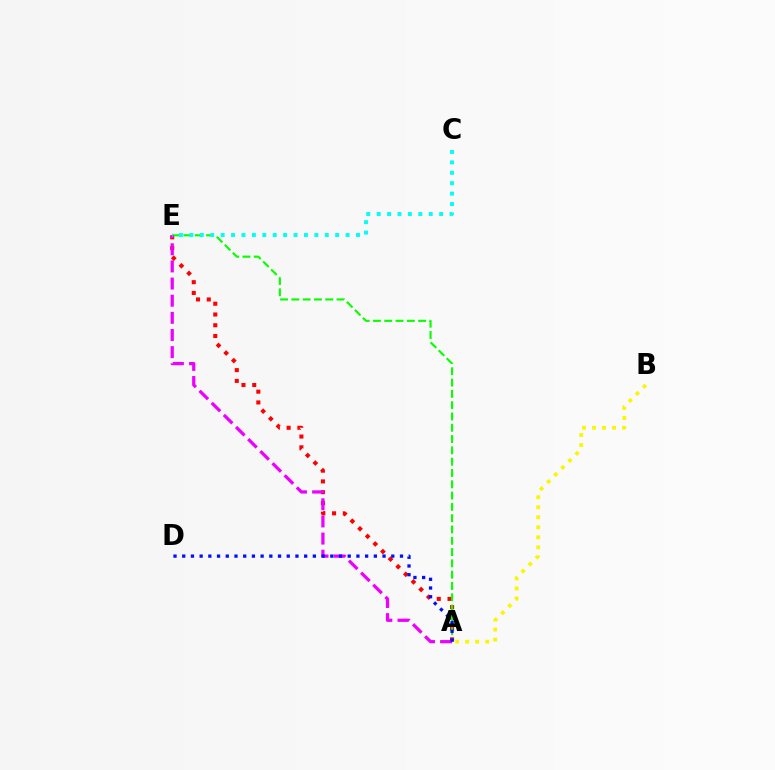{('A', 'E'): [{'color': '#ff0000', 'line_style': 'dotted', 'thickness': 2.93}, {'color': '#08ff00', 'line_style': 'dashed', 'thickness': 1.54}, {'color': '#ee00ff', 'line_style': 'dashed', 'thickness': 2.33}], ('A', 'B'): [{'color': '#fcf500', 'line_style': 'dotted', 'thickness': 2.72}], ('C', 'E'): [{'color': '#00fff6', 'line_style': 'dotted', 'thickness': 2.83}], ('A', 'D'): [{'color': '#0010ff', 'line_style': 'dotted', 'thickness': 2.37}]}